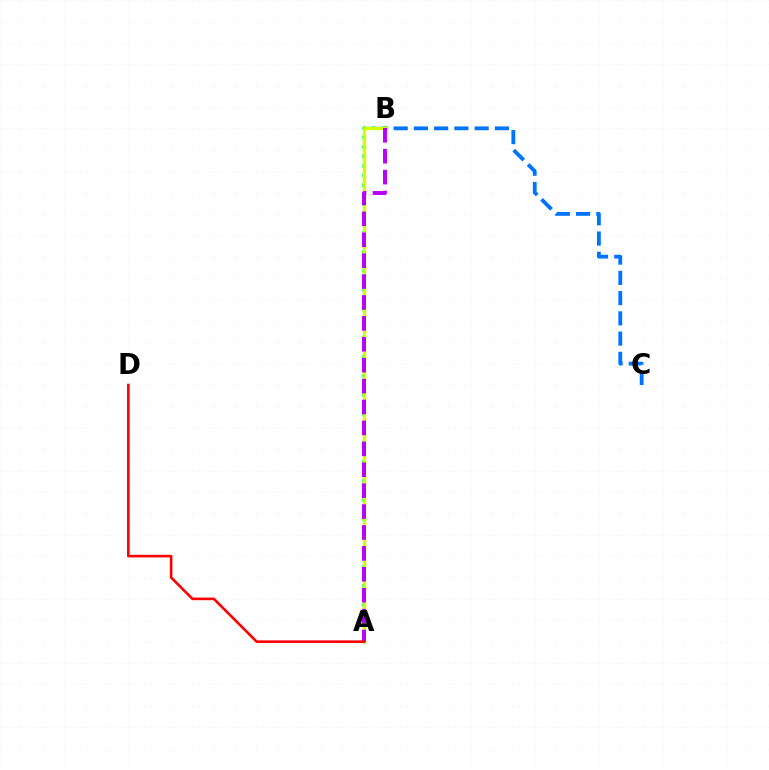{('B', 'C'): [{'color': '#0074ff', 'line_style': 'dashed', 'thickness': 2.75}], ('A', 'B'): [{'color': '#00ff5c', 'line_style': 'dotted', 'thickness': 2.59}, {'color': '#d1ff00', 'line_style': 'solid', 'thickness': 2.41}, {'color': '#b900ff', 'line_style': 'dashed', 'thickness': 2.84}], ('A', 'D'): [{'color': '#ff0000', 'line_style': 'solid', 'thickness': 1.88}]}